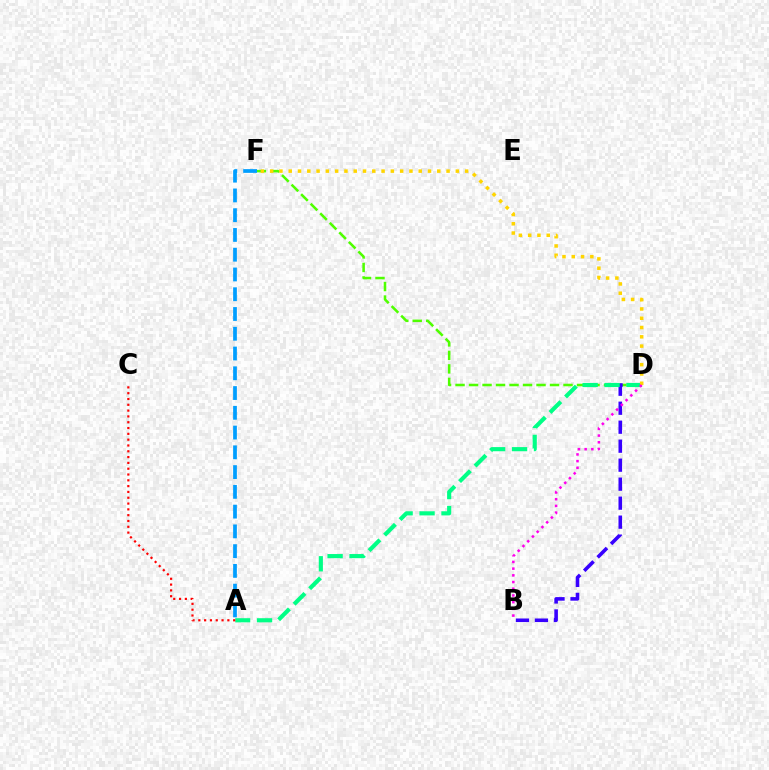{('D', 'F'): [{'color': '#4fff00', 'line_style': 'dashed', 'thickness': 1.83}, {'color': '#ffd500', 'line_style': 'dotted', 'thickness': 2.52}], ('B', 'D'): [{'color': '#3700ff', 'line_style': 'dashed', 'thickness': 2.58}, {'color': '#ff00ed', 'line_style': 'dotted', 'thickness': 1.82}], ('A', 'D'): [{'color': '#00ff86', 'line_style': 'dashed', 'thickness': 2.98}], ('A', 'C'): [{'color': '#ff0000', 'line_style': 'dotted', 'thickness': 1.58}], ('A', 'F'): [{'color': '#009eff', 'line_style': 'dashed', 'thickness': 2.68}]}